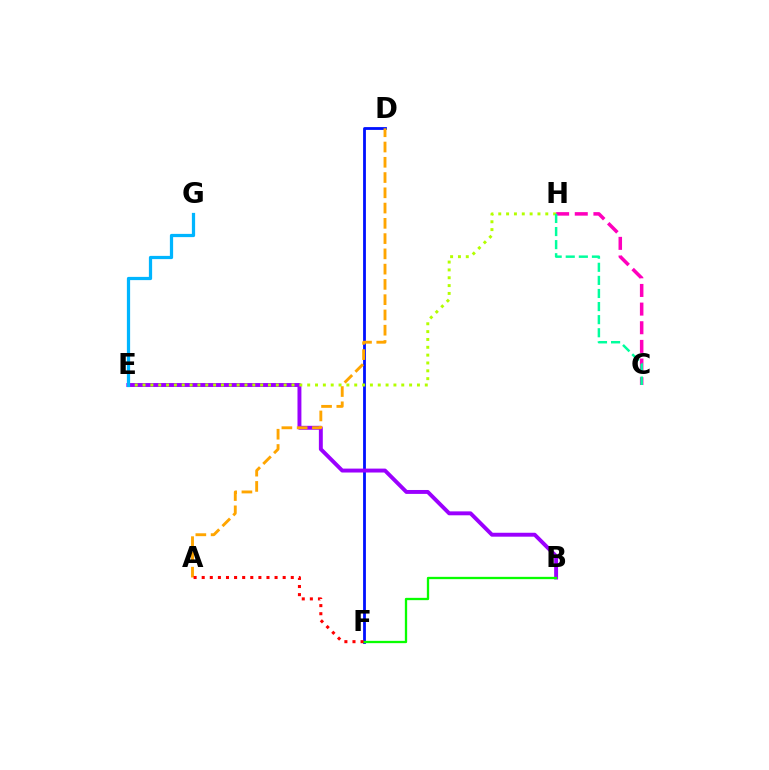{('D', 'F'): [{'color': '#0010ff', 'line_style': 'solid', 'thickness': 2.02}], ('B', 'E'): [{'color': '#9b00ff', 'line_style': 'solid', 'thickness': 2.82}], ('B', 'F'): [{'color': '#08ff00', 'line_style': 'solid', 'thickness': 1.66}], ('C', 'H'): [{'color': '#ff00bd', 'line_style': 'dashed', 'thickness': 2.53}, {'color': '#00ff9d', 'line_style': 'dashed', 'thickness': 1.78}], ('A', 'D'): [{'color': '#ffa500', 'line_style': 'dashed', 'thickness': 2.07}], ('A', 'F'): [{'color': '#ff0000', 'line_style': 'dotted', 'thickness': 2.2}], ('E', 'H'): [{'color': '#b3ff00', 'line_style': 'dotted', 'thickness': 2.13}], ('E', 'G'): [{'color': '#00b5ff', 'line_style': 'solid', 'thickness': 2.33}]}